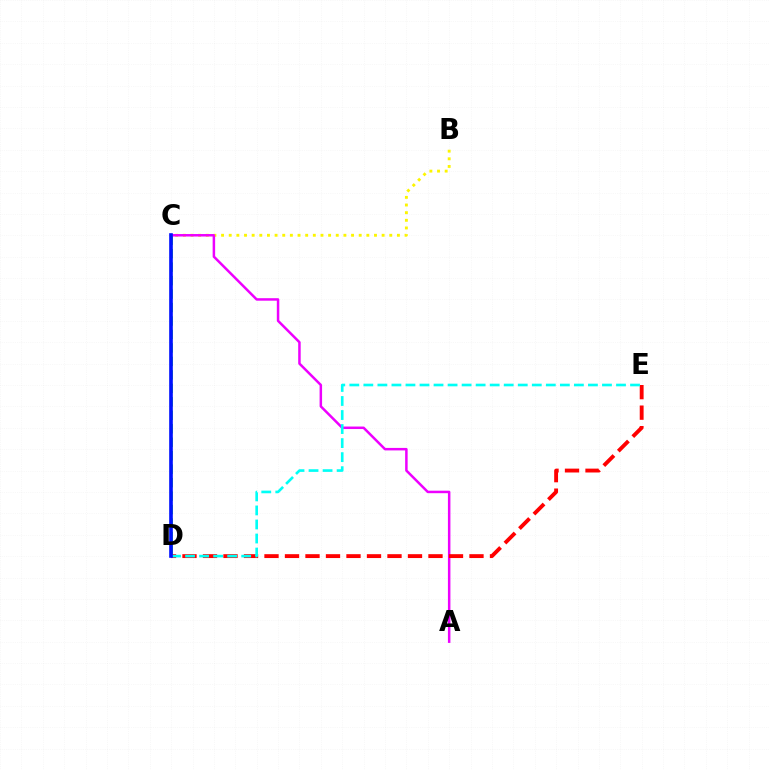{('C', 'D'): [{'color': '#08ff00', 'line_style': 'dashed', 'thickness': 1.83}, {'color': '#0010ff', 'line_style': 'solid', 'thickness': 2.61}], ('B', 'C'): [{'color': '#fcf500', 'line_style': 'dotted', 'thickness': 2.08}], ('A', 'C'): [{'color': '#ee00ff', 'line_style': 'solid', 'thickness': 1.8}], ('D', 'E'): [{'color': '#ff0000', 'line_style': 'dashed', 'thickness': 2.78}, {'color': '#00fff6', 'line_style': 'dashed', 'thickness': 1.91}]}